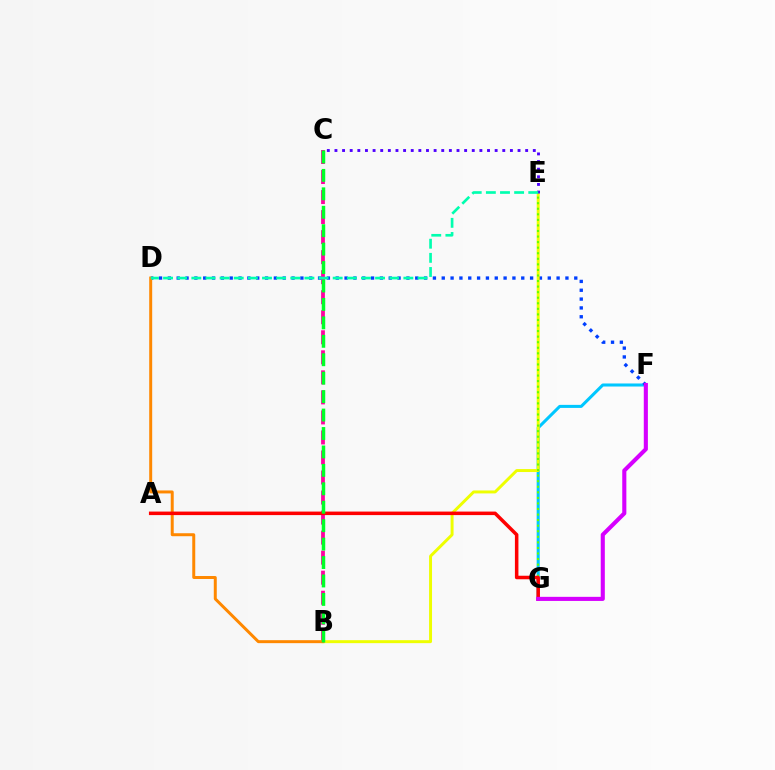{('B', 'C'): [{'color': '#ff00a0', 'line_style': 'dashed', 'thickness': 2.72}, {'color': '#00ff27', 'line_style': 'dashed', 'thickness': 2.5}], ('F', 'G'): [{'color': '#00c7ff', 'line_style': 'solid', 'thickness': 2.19}, {'color': '#d600ff', 'line_style': 'solid', 'thickness': 2.95}], ('D', 'F'): [{'color': '#003fff', 'line_style': 'dotted', 'thickness': 2.4}], ('B', 'E'): [{'color': '#eeff00', 'line_style': 'solid', 'thickness': 2.13}], ('B', 'D'): [{'color': '#ff8800', 'line_style': 'solid', 'thickness': 2.14}], ('E', 'G'): [{'color': '#66ff00', 'line_style': 'dotted', 'thickness': 1.51}], ('C', 'E'): [{'color': '#4f00ff', 'line_style': 'dotted', 'thickness': 2.07}], ('A', 'G'): [{'color': '#ff0000', 'line_style': 'solid', 'thickness': 2.53}], ('D', 'E'): [{'color': '#00ffaf', 'line_style': 'dashed', 'thickness': 1.92}]}